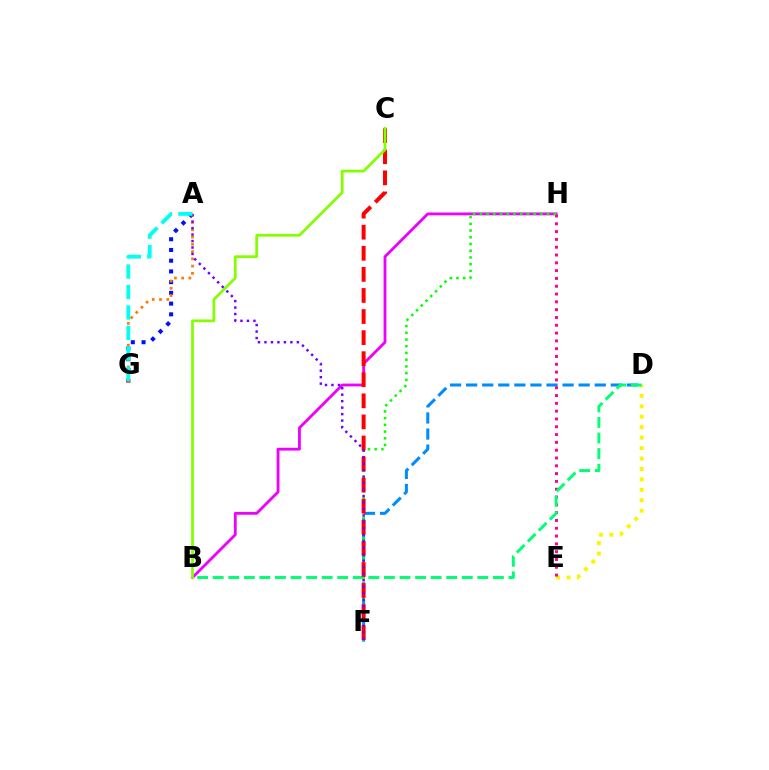{('B', 'H'): [{'color': '#ee00ff', 'line_style': 'solid', 'thickness': 2.03}], ('D', 'E'): [{'color': '#fcf500', 'line_style': 'dotted', 'thickness': 2.84}], ('D', 'F'): [{'color': '#008cff', 'line_style': 'dashed', 'thickness': 2.18}], ('E', 'H'): [{'color': '#ff0094', 'line_style': 'dotted', 'thickness': 2.12}], ('F', 'H'): [{'color': '#08ff00', 'line_style': 'dotted', 'thickness': 1.83}], ('B', 'D'): [{'color': '#00ff74', 'line_style': 'dashed', 'thickness': 2.11}], ('A', 'G'): [{'color': '#0010ff', 'line_style': 'dotted', 'thickness': 2.92}, {'color': '#ff7c00', 'line_style': 'dotted', 'thickness': 1.97}, {'color': '#00fff6', 'line_style': 'dashed', 'thickness': 2.78}], ('C', 'F'): [{'color': '#ff0000', 'line_style': 'dashed', 'thickness': 2.86}], ('B', 'C'): [{'color': '#84ff00', 'line_style': 'solid', 'thickness': 1.97}], ('A', 'F'): [{'color': '#7200ff', 'line_style': 'dotted', 'thickness': 1.76}]}